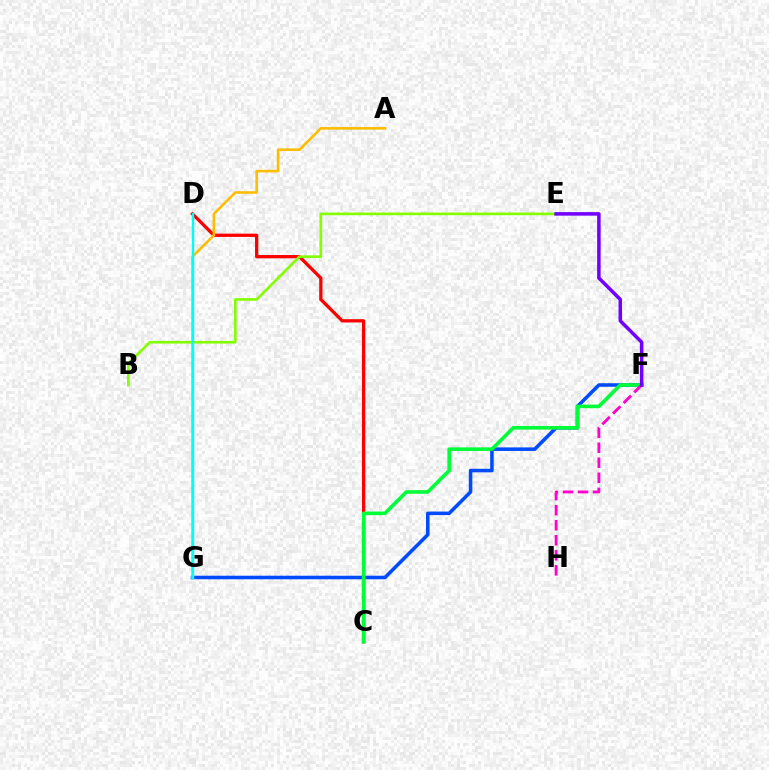{('C', 'D'): [{'color': '#ff0000', 'line_style': 'solid', 'thickness': 2.36}], ('F', 'G'): [{'color': '#004bff', 'line_style': 'solid', 'thickness': 2.55}], ('C', 'F'): [{'color': '#00ff39', 'line_style': 'solid', 'thickness': 2.6}], ('B', 'E'): [{'color': '#84ff00', 'line_style': 'solid', 'thickness': 1.91}], ('F', 'H'): [{'color': '#ff00cf', 'line_style': 'dashed', 'thickness': 2.04}], ('A', 'G'): [{'color': '#ffbd00', 'line_style': 'solid', 'thickness': 1.86}], ('E', 'F'): [{'color': '#7200ff', 'line_style': 'solid', 'thickness': 2.54}], ('D', 'G'): [{'color': '#00fff6', 'line_style': 'solid', 'thickness': 1.74}]}